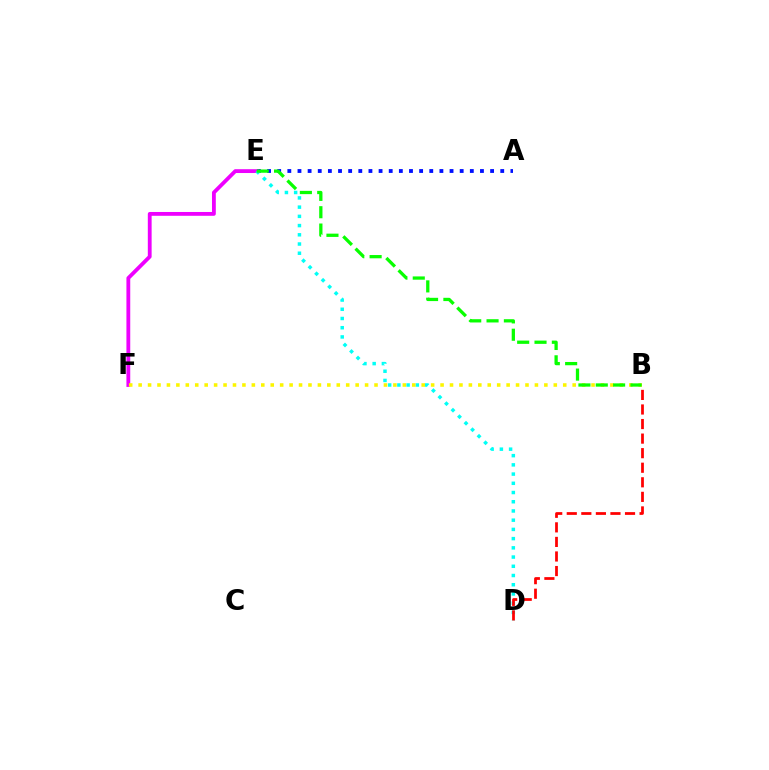{('A', 'E'): [{'color': '#0010ff', 'line_style': 'dotted', 'thickness': 2.75}], ('E', 'F'): [{'color': '#ee00ff', 'line_style': 'solid', 'thickness': 2.75}], ('D', 'E'): [{'color': '#00fff6', 'line_style': 'dotted', 'thickness': 2.5}], ('B', 'F'): [{'color': '#fcf500', 'line_style': 'dotted', 'thickness': 2.56}], ('B', 'E'): [{'color': '#08ff00', 'line_style': 'dashed', 'thickness': 2.36}], ('B', 'D'): [{'color': '#ff0000', 'line_style': 'dashed', 'thickness': 1.98}]}